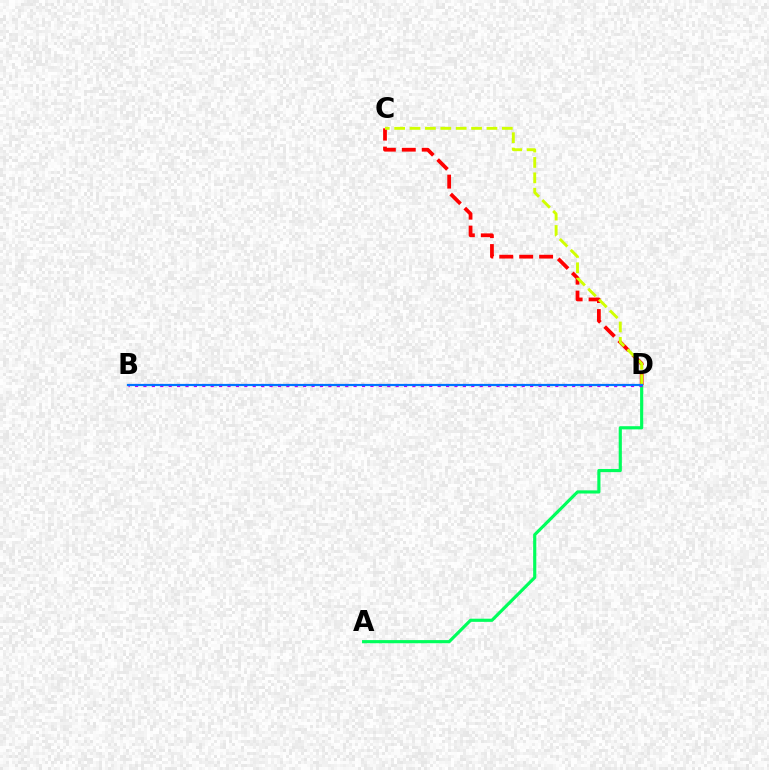{('A', 'D'): [{'color': '#00ff5c', 'line_style': 'solid', 'thickness': 2.27}], ('C', 'D'): [{'color': '#ff0000', 'line_style': 'dashed', 'thickness': 2.71}, {'color': '#d1ff00', 'line_style': 'dashed', 'thickness': 2.09}], ('B', 'D'): [{'color': '#b900ff', 'line_style': 'dotted', 'thickness': 2.28}, {'color': '#0074ff', 'line_style': 'solid', 'thickness': 1.58}]}